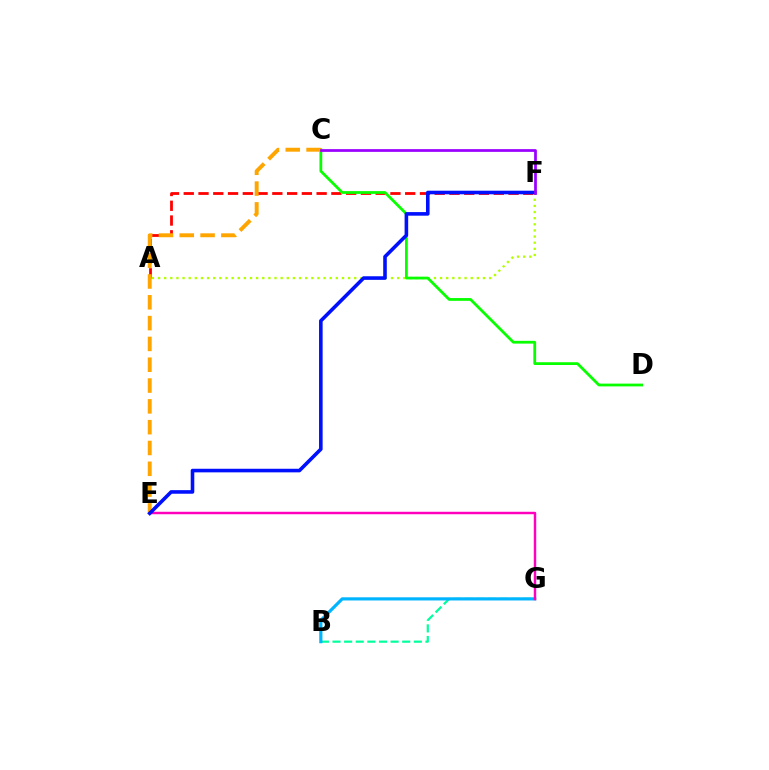{('A', 'F'): [{'color': '#ff0000', 'line_style': 'dashed', 'thickness': 2.01}, {'color': '#b3ff00', 'line_style': 'dotted', 'thickness': 1.67}], ('B', 'G'): [{'color': '#00ff9d', 'line_style': 'dashed', 'thickness': 1.58}, {'color': '#00b5ff', 'line_style': 'solid', 'thickness': 2.28}], ('C', 'D'): [{'color': '#08ff00', 'line_style': 'solid', 'thickness': 2.0}], ('C', 'E'): [{'color': '#ffa500', 'line_style': 'dashed', 'thickness': 2.83}], ('E', 'G'): [{'color': '#ff00bd', 'line_style': 'solid', 'thickness': 1.77}], ('E', 'F'): [{'color': '#0010ff', 'line_style': 'solid', 'thickness': 2.58}], ('C', 'F'): [{'color': '#9b00ff', 'line_style': 'solid', 'thickness': 1.98}]}